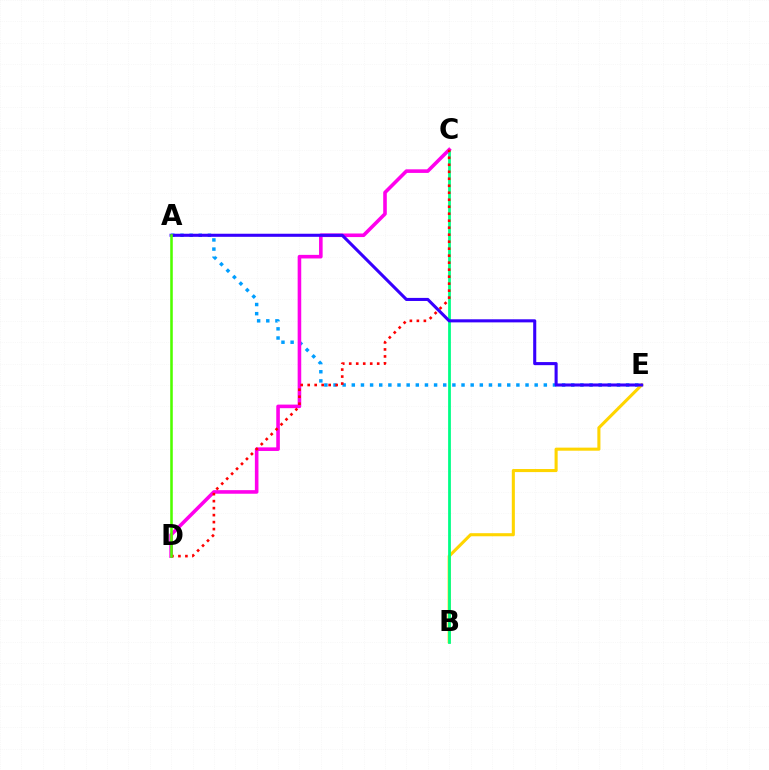{('A', 'E'): [{'color': '#009eff', 'line_style': 'dotted', 'thickness': 2.48}, {'color': '#3700ff', 'line_style': 'solid', 'thickness': 2.22}], ('B', 'E'): [{'color': '#ffd500', 'line_style': 'solid', 'thickness': 2.22}], ('B', 'C'): [{'color': '#00ff86', 'line_style': 'solid', 'thickness': 2.0}], ('C', 'D'): [{'color': '#ff00ed', 'line_style': 'solid', 'thickness': 2.58}, {'color': '#ff0000', 'line_style': 'dotted', 'thickness': 1.9}], ('A', 'D'): [{'color': '#4fff00', 'line_style': 'solid', 'thickness': 1.85}]}